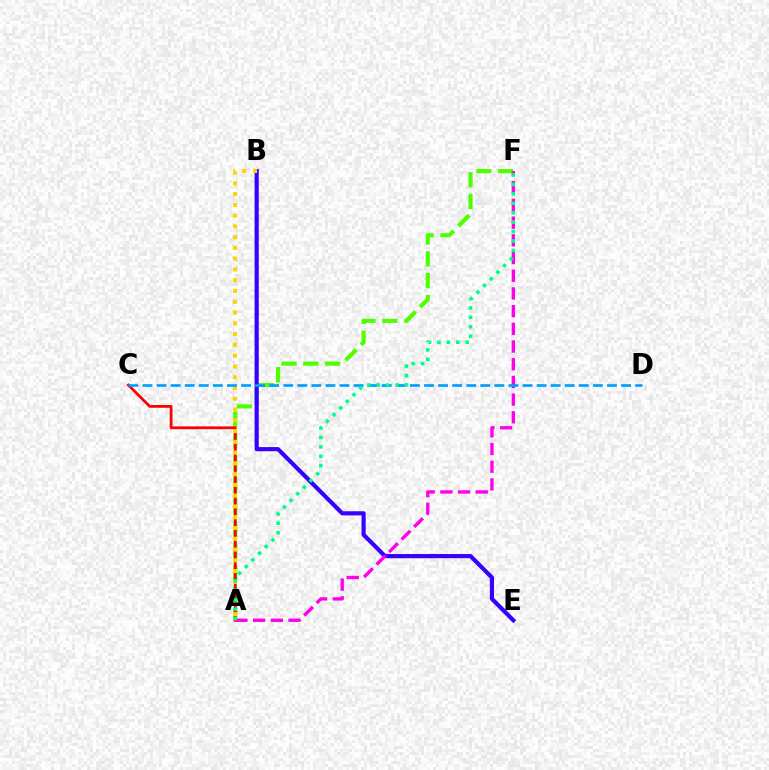{('A', 'F'): [{'color': '#4fff00', 'line_style': 'dashed', 'thickness': 2.97}, {'color': '#ff00ed', 'line_style': 'dashed', 'thickness': 2.4}, {'color': '#00ff86', 'line_style': 'dotted', 'thickness': 2.56}], ('A', 'C'): [{'color': '#ff0000', 'line_style': 'solid', 'thickness': 2.01}], ('B', 'E'): [{'color': '#3700ff', 'line_style': 'solid', 'thickness': 3.0}], ('A', 'B'): [{'color': '#ffd500', 'line_style': 'dotted', 'thickness': 2.93}], ('C', 'D'): [{'color': '#009eff', 'line_style': 'dashed', 'thickness': 1.91}]}